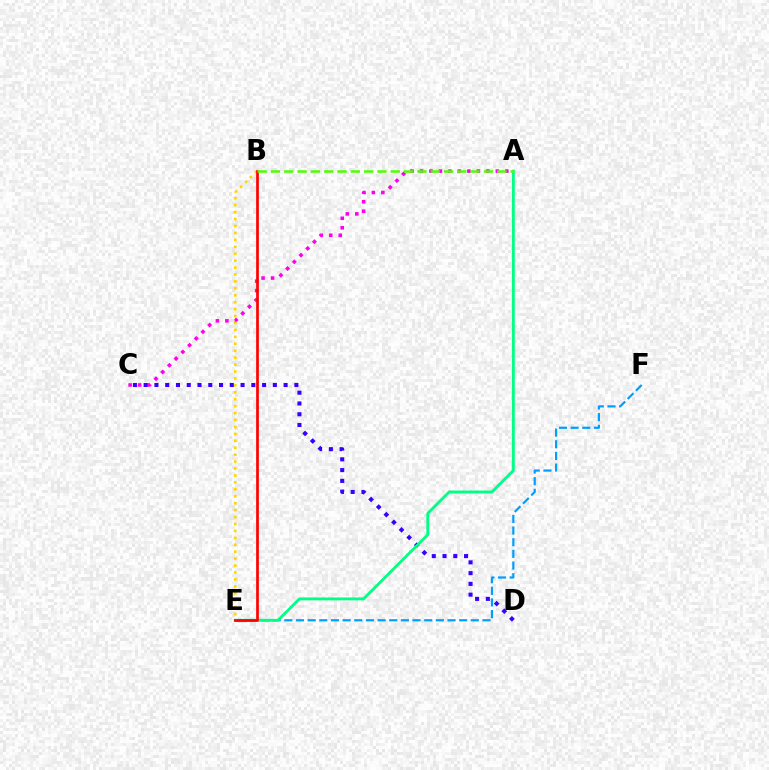{('A', 'C'): [{'color': '#ff00ed', 'line_style': 'dotted', 'thickness': 2.58}], ('E', 'F'): [{'color': '#009eff', 'line_style': 'dashed', 'thickness': 1.58}], ('C', 'D'): [{'color': '#3700ff', 'line_style': 'dotted', 'thickness': 2.92}], ('A', 'E'): [{'color': '#00ff86', 'line_style': 'solid', 'thickness': 2.05}], ('B', 'E'): [{'color': '#ffd500', 'line_style': 'dotted', 'thickness': 1.88}, {'color': '#ff0000', 'line_style': 'solid', 'thickness': 1.95}], ('A', 'B'): [{'color': '#4fff00', 'line_style': 'dashed', 'thickness': 1.81}]}